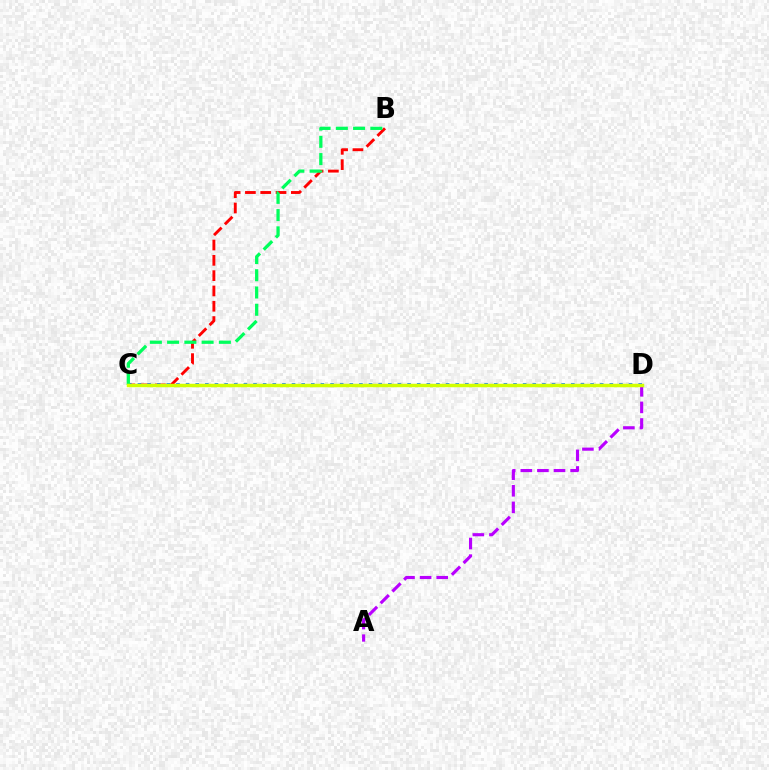{('A', 'D'): [{'color': '#b900ff', 'line_style': 'dashed', 'thickness': 2.26}], ('B', 'C'): [{'color': '#ff0000', 'line_style': 'dashed', 'thickness': 2.08}, {'color': '#00ff5c', 'line_style': 'dashed', 'thickness': 2.34}], ('C', 'D'): [{'color': '#0074ff', 'line_style': 'dotted', 'thickness': 2.62}, {'color': '#d1ff00', 'line_style': 'solid', 'thickness': 2.5}]}